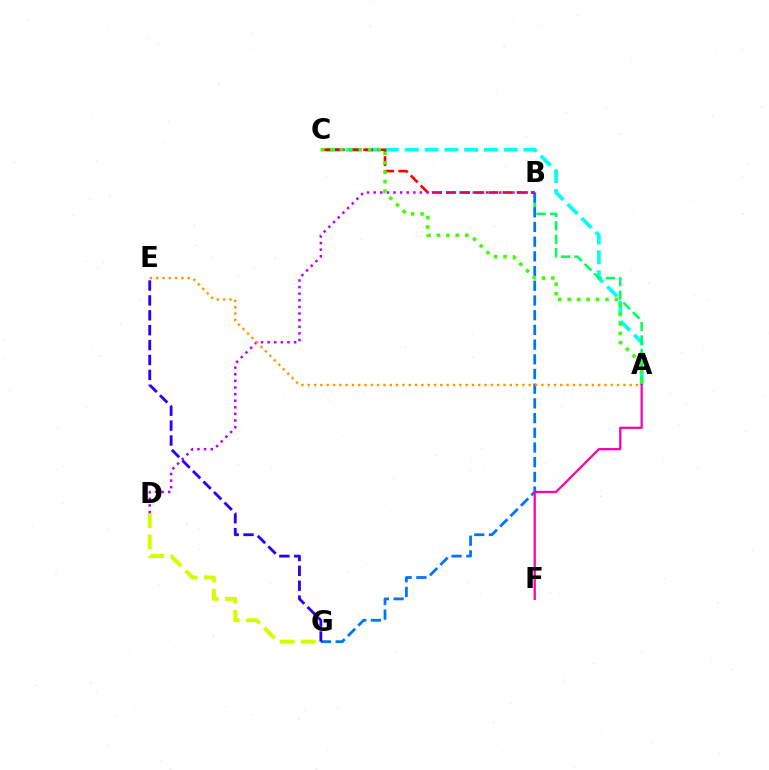{('A', 'C'): [{'color': '#00fff6', 'line_style': 'dashed', 'thickness': 2.69}, {'color': '#3dff00', 'line_style': 'dotted', 'thickness': 2.57}], ('D', 'G'): [{'color': '#d1ff00', 'line_style': 'dashed', 'thickness': 2.88}], ('A', 'B'): [{'color': '#00ff5c', 'line_style': 'dashed', 'thickness': 1.83}], ('B', 'G'): [{'color': '#0074ff', 'line_style': 'dashed', 'thickness': 2.0}], ('B', 'C'): [{'color': '#ff0000', 'line_style': 'dashed', 'thickness': 1.92}], ('B', 'D'): [{'color': '#b900ff', 'line_style': 'dotted', 'thickness': 1.8}], ('A', 'F'): [{'color': '#ff00ac', 'line_style': 'solid', 'thickness': 1.63}], ('A', 'E'): [{'color': '#ff9400', 'line_style': 'dotted', 'thickness': 1.72}], ('E', 'G'): [{'color': '#2500ff', 'line_style': 'dashed', 'thickness': 2.02}]}